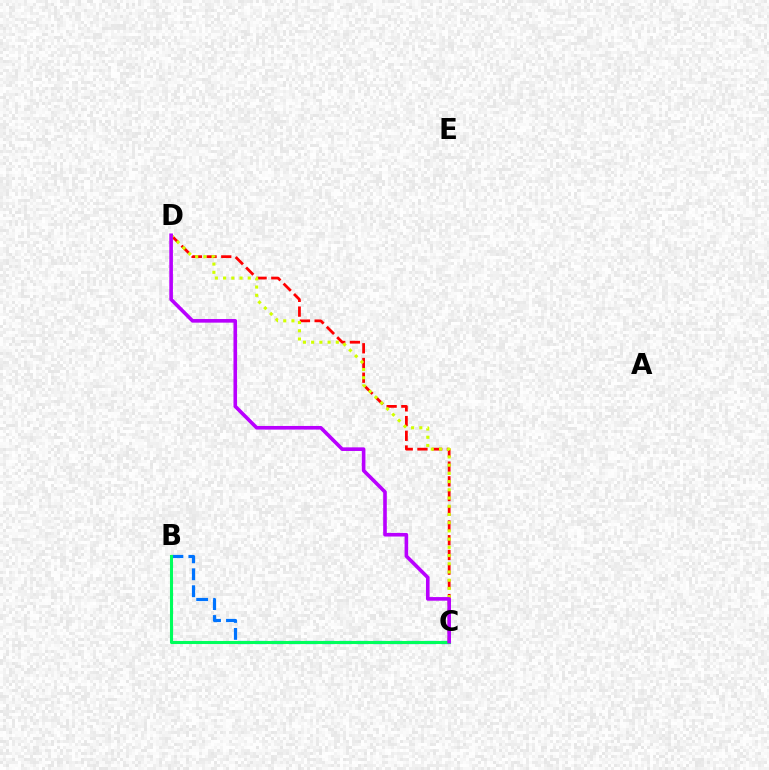{('B', 'C'): [{'color': '#0074ff', 'line_style': 'dashed', 'thickness': 2.3}, {'color': '#00ff5c', 'line_style': 'solid', 'thickness': 2.21}], ('C', 'D'): [{'color': '#ff0000', 'line_style': 'dashed', 'thickness': 2.0}, {'color': '#d1ff00', 'line_style': 'dotted', 'thickness': 2.23}, {'color': '#b900ff', 'line_style': 'solid', 'thickness': 2.61}]}